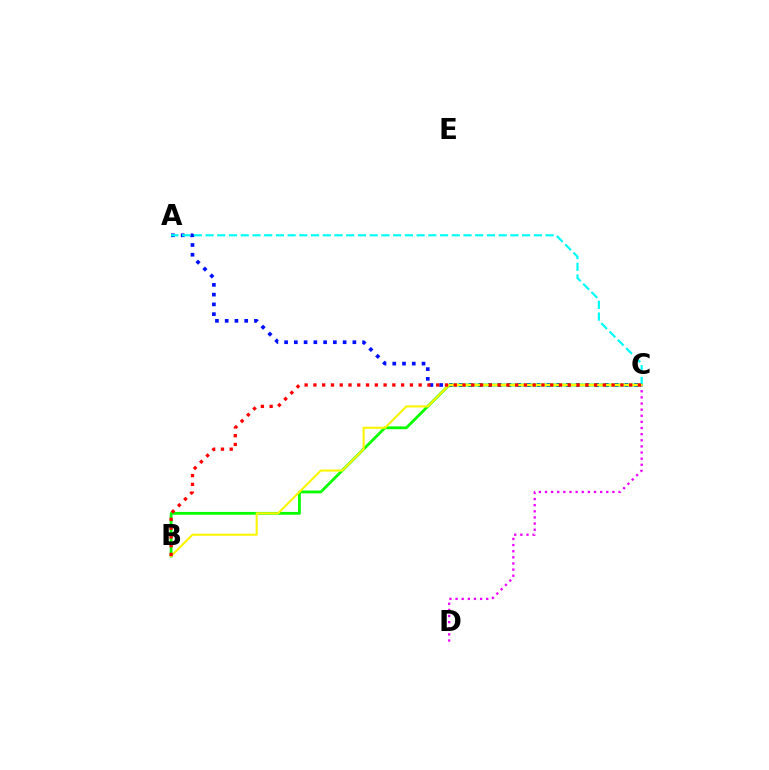{('A', 'C'): [{'color': '#0010ff', 'line_style': 'dotted', 'thickness': 2.65}, {'color': '#00fff6', 'line_style': 'dashed', 'thickness': 1.59}], ('B', 'C'): [{'color': '#08ff00', 'line_style': 'solid', 'thickness': 2.02}, {'color': '#fcf500', 'line_style': 'solid', 'thickness': 1.51}, {'color': '#ff0000', 'line_style': 'dotted', 'thickness': 2.38}], ('C', 'D'): [{'color': '#ee00ff', 'line_style': 'dotted', 'thickness': 1.66}]}